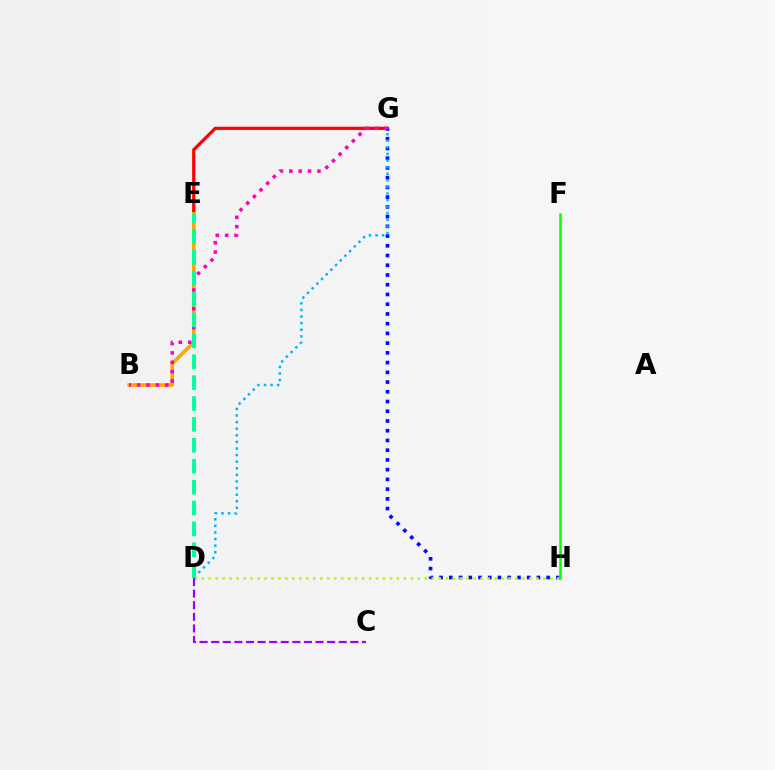{('E', 'G'): [{'color': '#ff0000', 'line_style': 'solid', 'thickness': 2.32}], ('G', 'H'): [{'color': '#0010ff', 'line_style': 'dotted', 'thickness': 2.64}], ('D', 'H'): [{'color': '#b3ff00', 'line_style': 'dotted', 'thickness': 1.89}], ('C', 'D'): [{'color': '#9b00ff', 'line_style': 'dashed', 'thickness': 1.57}], ('B', 'E'): [{'color': '#ffa500', 'line_style': 'solid', 'thickness': 2.57}], ('D', 'G'): [{'color': '#00b5ff', 'line_style': 'dotted', 'thickness': 1.79}], ('B', 'G'): [{'color': '#ff00bd', 'line_style': 'dotted', 'thickness': 2.55}], ('D', 'E'): [{'color': '#00ff9d', 'line_style': 'dashed', 'thickness': 2.84}], ('F', 'H'): [{'color': '#08ff00', 'line_style': 'solid', 'thickness': 1.8}]}